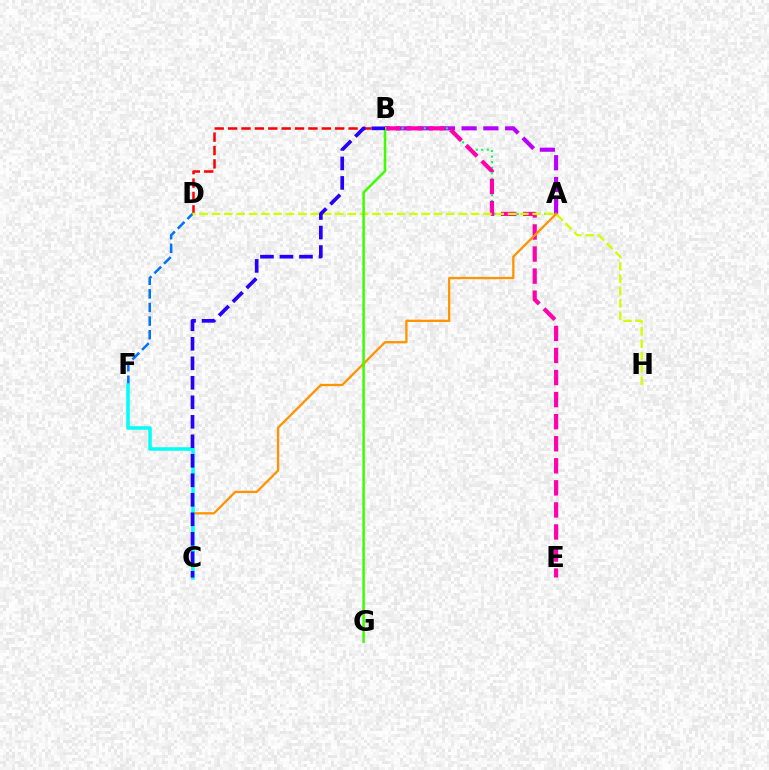{('A', 'B'): [{'color': '#b900ff', 'line_style': 'dashed', 'thickness': 2.96}, {'color': '#00ff5c', 'line_style': 'dotted', 'thickness': 1.5}], ('B', 'D'): [{'color': '#ff0000', 'line_style': 'dashed', 'thickness': 1.82}], ('B', 'E'): [{'color': '#ff00ac', 'line_style': 'dashed', 'thickness': 3.0}], ('D', 'F'): [{'color': '#0074ff', 'line_style': 'dashed', 'thickness': 1.85}], ('D', 'H'): [{'color': '#d1ff00', 'line_style': 'dashed', 'thickness': 1.68}], ('A', 'C'): [{'color': '#ff9400', 'line_style': 'solid', 'thickness': 1.66}], ('C', 'F'): [{'color': '#00fff6', 'line_style': 'solid', 'thickness': 2.54}], ('B', 'G'): [{'color': '#3dff00', 'line_style': 'solid', 'thickness': 1.82}], ('B', 'C'): [{'color': '#2500ff', 'line_style': 'dashed', 'thickness': 2.65}]}